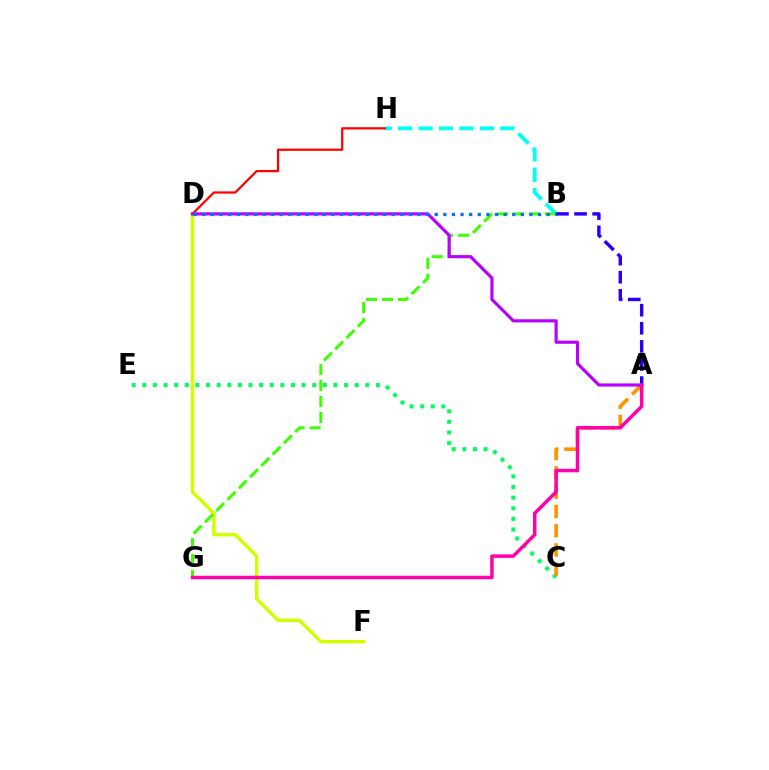{('D', 'F'): [{'color': '#d1ff00', 'line_style': 'solid', 'thickness': 2.48}], ('C', 'E'): [{'color': '#00ff5c', 'line_style': 'dotted', 'thickness': 2.89}], ('B', 'H'): [{'color': '#00fff6', 'line_style': 'dashed', 'thickness': 2.78}], ('A', 'C'): [{'color': '#ff9400', 'line_style': 'dashed', 'thickness': 2.62}], ('B', 'G'): [{'color': '#3dff00', 'line_style': 'dashed', 'thickness': 2.17}], ('D', 'H'): [{'color': '#ff0000', 'line_style': 'solid', 'thickness': 1.62}], ('A', 'D'): [{'color': '#b900ff', 'line_style': 'solid', 'thickness': 2.27}], ('B', 'D'): [{'color': '#0074ff', 'line_style': 'dotted', 'thickness': 2.34}], ('A', 'B'): [{'color': '#2500ff', 'line_style': 'dashed', 'thickness': 2.46}], ('A', 'G'): [{'color': '#ff00ac', 'line_style': 'solid', 'thickness': 2.51}]}